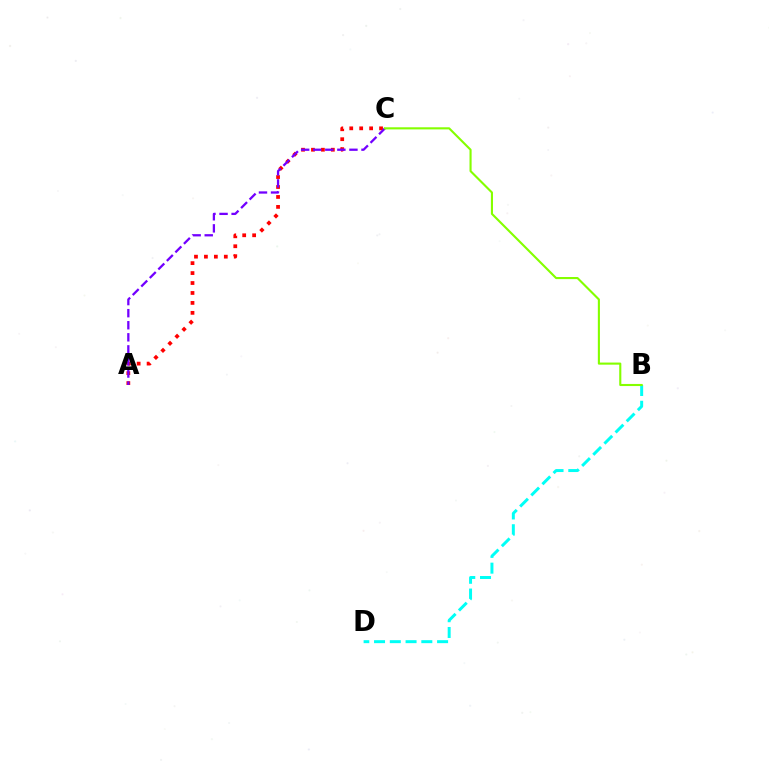{('A', 'C'): [{'color': '#ff0000', 'line_style': 'dotted', 'thickness': 2.7}, {'color': '#7200ff', 'line_style': 'dashed', 'thickness': 1.64}], ('B', 'D'): [{'color': '#00fff6', 'line_style': 'dashed', 'thickness': 2.14}], ('B', 'C'): [{'color': '#84ff00', 'line_style': 'solid', 'thickness': 1.52}]}